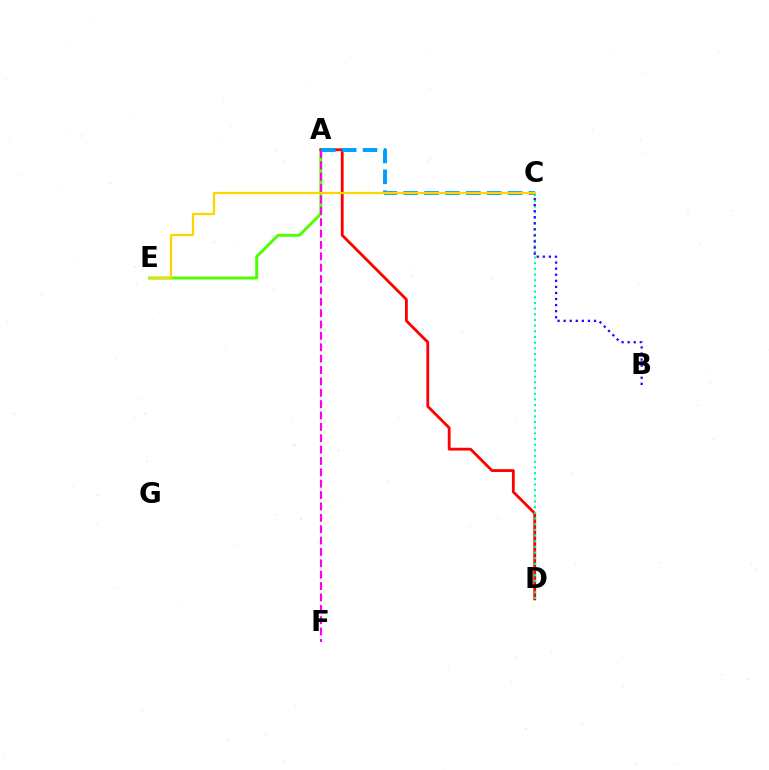{('A', 'E'): [{'color': '#4fff00', 'line_style': 'solid', 'thickness': 2.11}], ('A', 'D'): [{'color': '#ff0000', 'line_style': 'solid', 'thickness': 2.02}], ('C', 'D'): [{'color': '#00ff86', 'line_style': 'dotted', 'thickness': 1.54}], ('A', 'F'): [{'color': '#ff00ed', 'line_style': 'dashed', 'thickness': 1.54}], ('B', 'C'): [{'color': '#3700ff', 'line_style': 'dotted', 'thickness': 1.65}], ('A', 'C'): [{'color': '#009eff', 'line_style': 'dashed', 'thickness': 2.84}], ('C', 'E'): [{'color': '#ffd500', 'line_style': 'solid', 'thickness': 1.64}]}